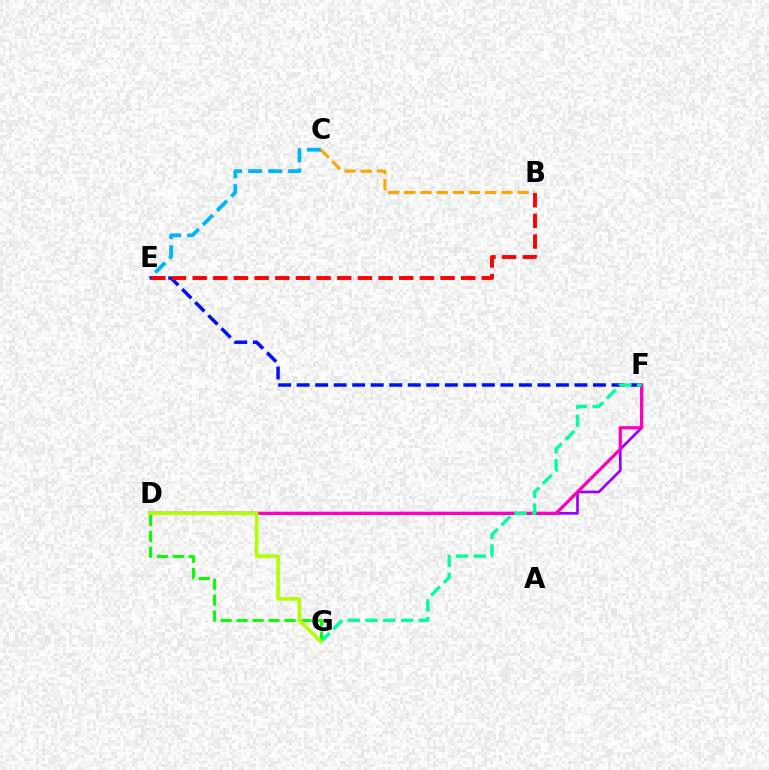{('D', 'F'): [{'color': '#9b00ff', 'line_style': 'solid', 'thickness': 1.94}, {'color': '#ff00bd', 'line_style': 'solid', 'thickness': 2.35}], ('D', 'G'): [{'color': '#08ff00', 'line_style': 'dashed', 'thickness': 2.17}, {'color': '#b3ff00', 'line_style': 'solid', 'thickness': 2.57}], ('B', 'C'): [{'color': '#ffa500', 'line_style': 'dashed', 'thickness': 2.2}], ('C', 'E'): [{'color': '#00b5ff', 'line_style': 'dashed', 'thickness': 2.72}], ('E', 'F'): [{'color': '#0010ff', 'line_style': 'dashed', 'thickness': 2.52}], ('F', 'G'): [{'color': '#00ff9d', 'line_style': 'dashed', 'thickness': 2.41}], ('B', 'E'): [{'color': '#ff0000', 'line_style': 'dashed', 'thickness': 2.81}]}